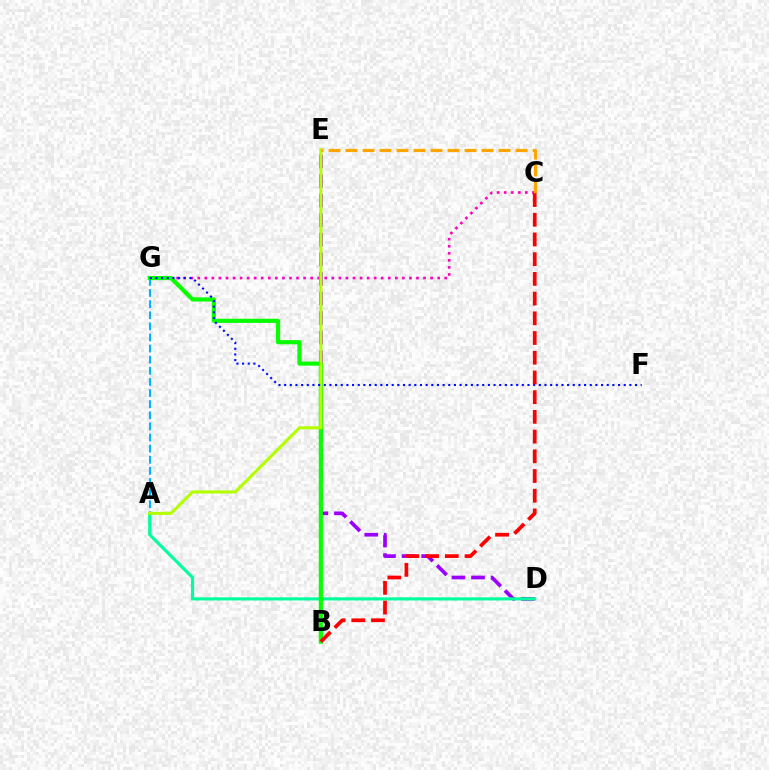{('C', 'G'): [{'color': '#ff00bd', 'line_style': 'dotted', 'thickness': 1.92}], ('D', 'E'): [{'color': '#9b00ff', 'line_style': 'dashed', 'thickness': 2.66}], ('A', 'D'): [{'color': '#00ff9d', 'line_style': 'solid', 'thickness': 2.26}], ('A', 'G'): [{'color': '#00b5ff', 'line_style': 'dashed', 'thickness': 1.51}], ('B', 'G'): [{'color': '#08ff00', 'line_style': 'solid', 'thickness': 2.98}], ('A', 'E'): [{'color': '#b3ff00', 'line_style': 'solid', 'thickness': 2.23}], ('C', 'E'): [{'color': '#ffa500', 'line_style': 'dashed', 'thickness': 2.31}], ('F', 'G'): [{'color': '#0010ff', 'line_style': 'dotted', 'thickness': 1.54}], ('B', 'C'): [{'color': '#ff0000', 'line_style': 'dashed', 'thickness': 2.68}]}